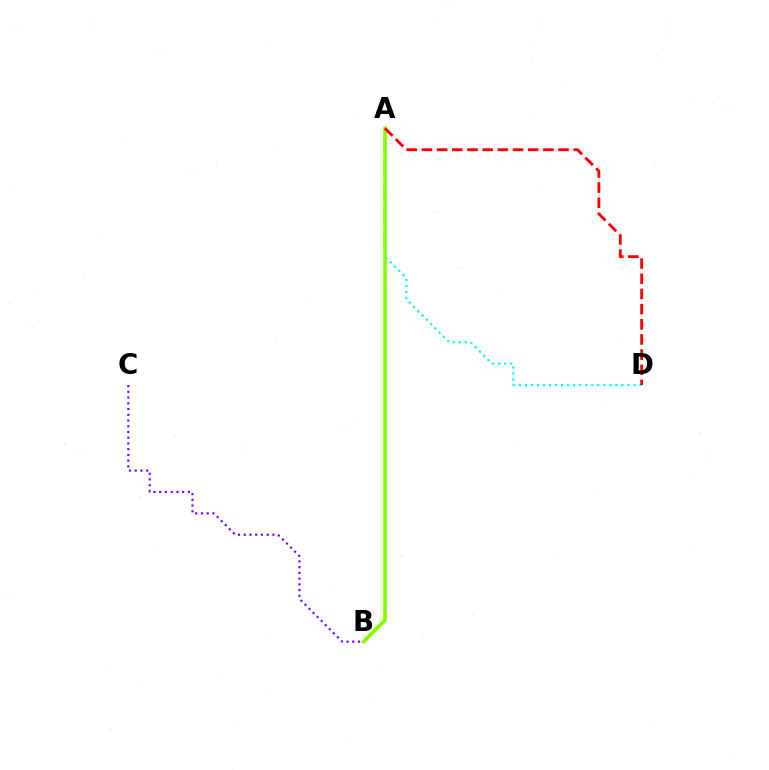{('B', 'C'): [{'color': '#7200ff', 'line_style': 'dotted', 'thickness': 1.56}], ('A', 'D'): [{'color': '#00fff6', 'line_style': 'dotted', 'thickness': 1.64}, {'color': '#ff0000', 'line_style': 'dashed', 'thickness': 2.06}], ('A', 'B'): [{'color': '#84ff00', 'line_style': 'solid', 'thickness': 2.66}]}